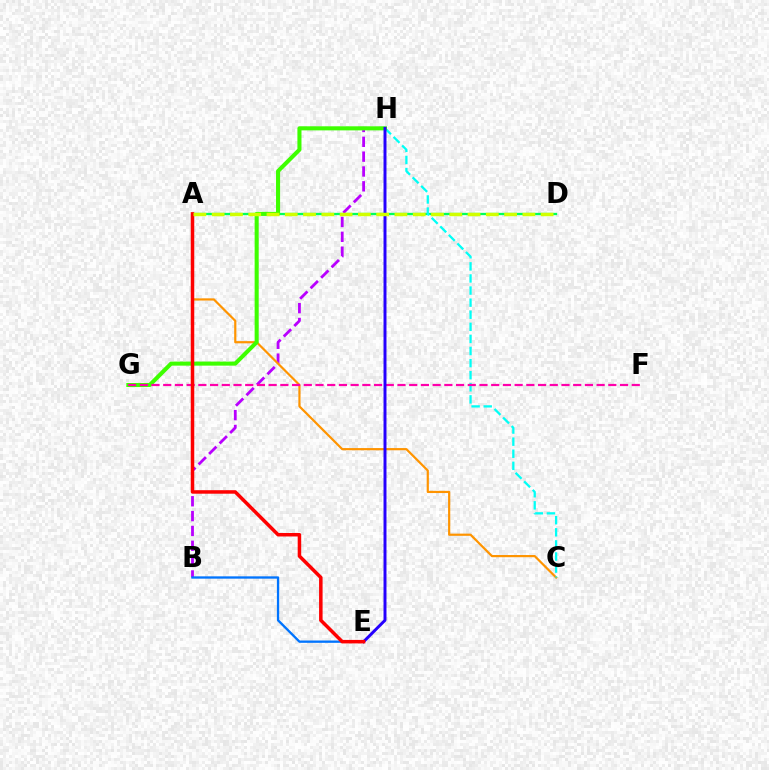{('A', 'D'): [{'color': '#00ff5c', 'line_style': 'solid', 'thickness': 1.65}, {'color': '#d1ff00', 'line_style': 'dashed', 'thickness': 2.48}], ('B', 'H'): [{'color': '#b900ff', 'line_style': 'dashed', 'thickness': 2.02}], ('A', 'C'): [{'color': '#ff9400', 'line_style': 'solid', 'thickness': 1.58}], ('C', 'H'): [{'color': '#00fff6', 'line_style': 'dashed', 'thickness': 1.64}], ('G', 'H'): [{'color': '#3dff00', 'line_style': 'solid', 'thickness': 2.93}], ('F', 'G'): [{'color': '#ff00ac', 'line_style': 'dashed', 'thickness': 1.59}], ('B', 'E'): [{'color': '#0074ff', 'line_style': 'solid', 'thickness': 1.67}], ('E', 'H'): [{'color': '#2500ff', 'line_style': 'solid', 'thickness': 2.13}], ('A', 'E'): [{'color': '#ff0000', 'line_style': 'solid', 'thickness': 2.53}]}